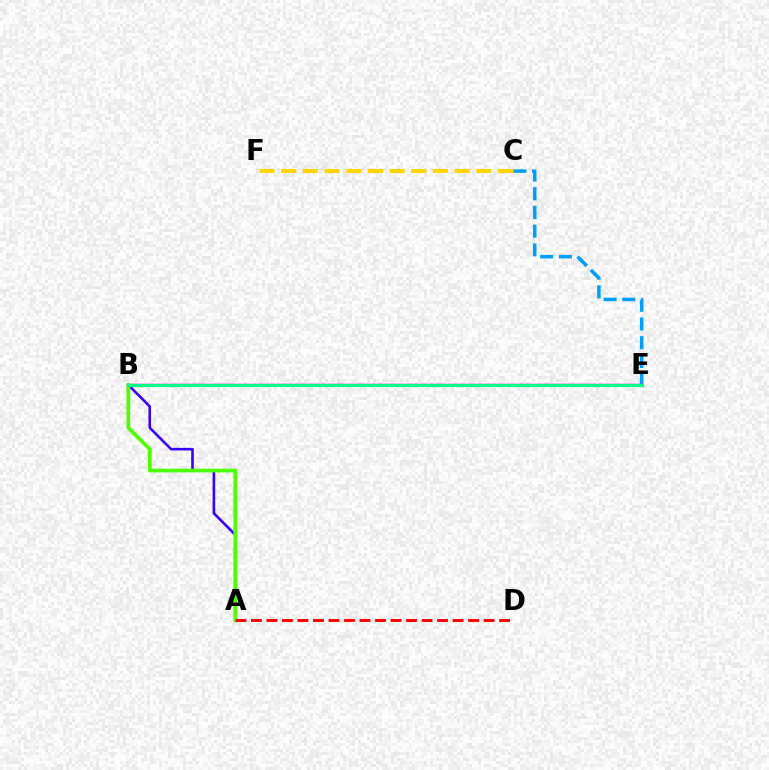{('C', 'E'): [{'color': '#009eff', 'line_style': 'dashed', 'thickness': 2.54}], ('C', 'F'): [{'color': '#ffd500', 'line_style': 'dashed', 'thickness': 2.94}], ('B', 'E'): [{'color': '#ff00ed', 'line_style': 'solid', 'thickness': 1.79}, {'color': '#00ff86', 'line_style': 'solid', 'thickness': 2.31}], ('A', 'B'): [{'color': '#3700ff', 'line_style': 'solid', 'thickness': 1.88}, {'color': '#4fff00', 'line_style': 'solid', 'thickness': 2.69}], ('A', 'D'): [{'color': '#ff0000', 'line_style': 'dashed', 'thickness': 2.11}]}